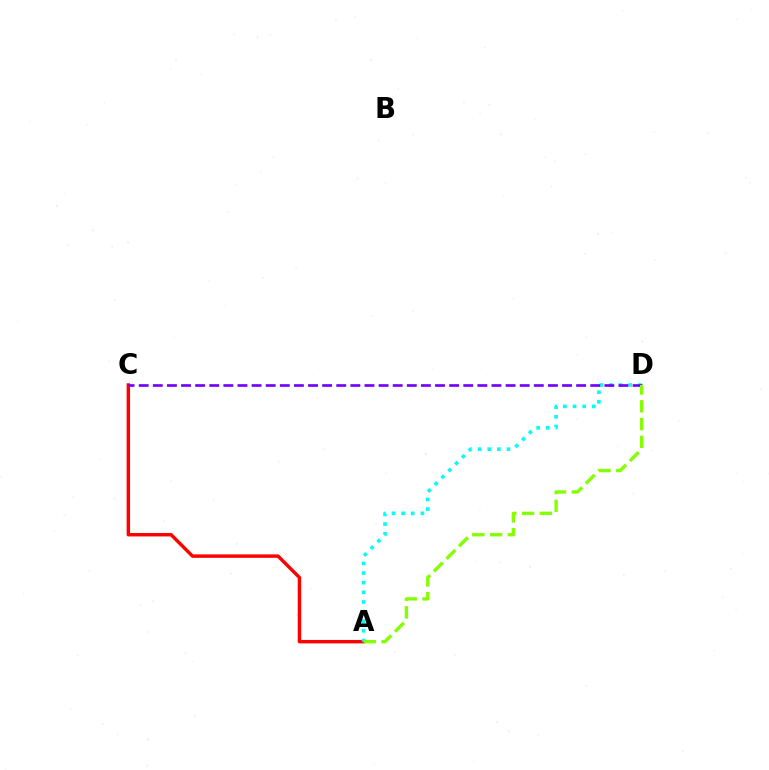{('A', 'C'): [{'color': '#ff0000', 'line_style': 'solid', 'thickness': 2.48}], ('A', 'D'): [{'color': '#00fff6', 'line_style': 'dotted', 'thickness': 2.62}, {'color': '#84ff00', 'line_style': 'dashed', 'thickness': 2.42}], ('C', 'D'): [{'color': '#7200ff', 'line_style': 'dashed', 'thickness': 1.92}]}